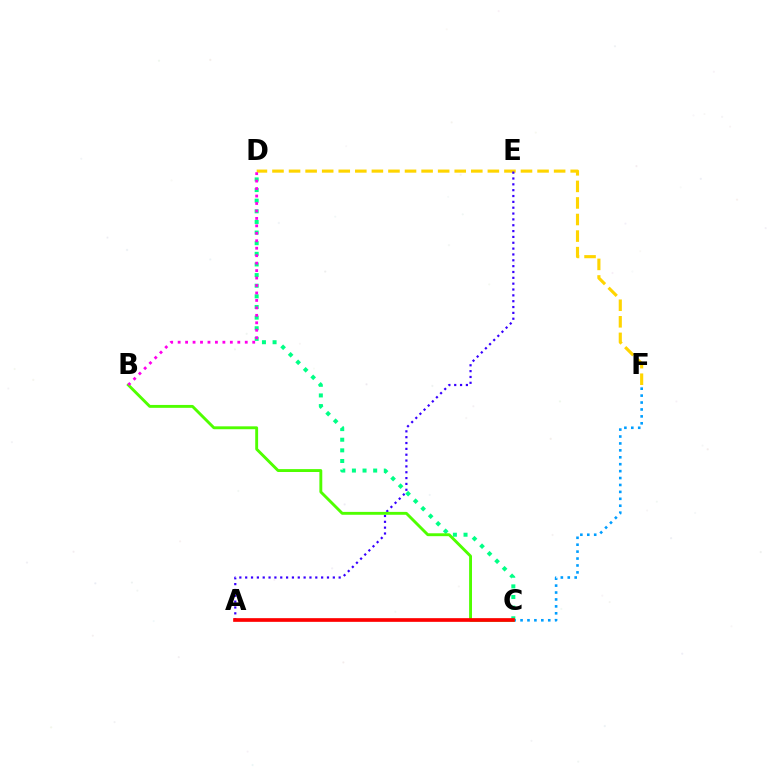{('D', 'F'): [{'color': '#ffd500', 'line_style': 'dashed', 'thickness': 2.25}], ('C', 'F'): [{'color': '#009eff', 'line_style': 'dotted', 'thickness': 1.88}], ('A', 'E'): [{'color': '#3700ff', 'line_style': 'dotted', 'thickness': 1.59}], ('C', 'D'): [{'color': '#00ff86', 'line_style': 'dotted', 'thickness': 2.89}], ('B', 'C'): [{'color': '#4fff00', 'line_style': 'solid', 'thickness': 2.08}], ('A', 'C'): [{'color': '#ff0000', 'line_style': 'solid', 'thickness': 2.65}], ('B', 'D'): [{'color': '#ff00ed', 'line_style': 'dotted', 'thickness': 2.03}]}